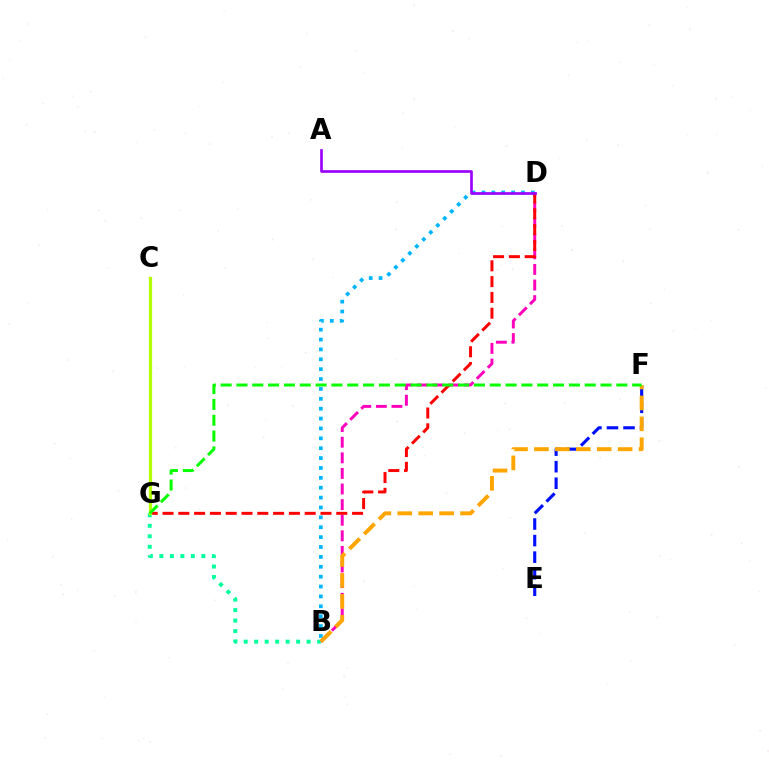{('B', 'D'): [{'color': '#00b5ff', 'line_style': 'dotted', 'thickness': 2.68}, {'color': '#ff00bd', 'line_style': 'dashed', 'thickness': 2.12}], ('B', 'G'): [{'color': '#00ff9d', 'line_style': 'dotted', 'thickness': 2.85}], ('D', 'G'): [{'color': '#ff0000', 'line_style': 'dashed', 'thickness': 2.15}], ('E', 'F'): [{'color': '#0010ff', 'line_style': 'dashed', 'thickness': 2.25}], ('B', 'F'): [{'color': '#ffa500', 'line_style': 'dashed', 'thickness': 2.84}], ('C', 'G'): [{'color': '#b3ff00', 'line_style': 'solid', 'thickness': 2.34}], ('F', 'G'): [{'color': '#08ff00', 'line_style': 'dashed', 'thickness': 2.15}], ('A', 'D'): [{'color': '#9b00ff', 'line_style': 'solid', 'thickness': 1.92}]}